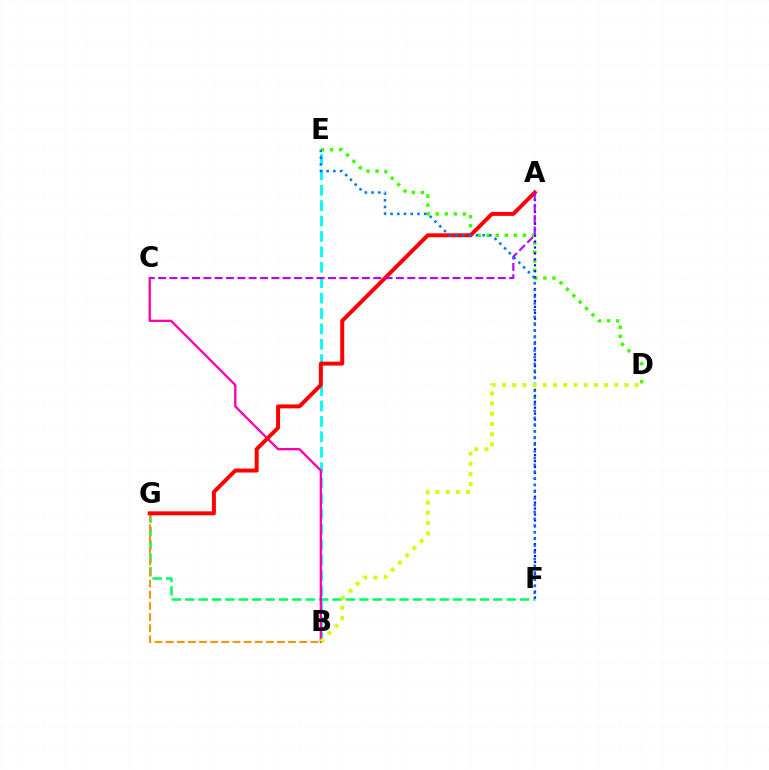{('F', 'G'): [{'color': '#00ff5c', 'line_style': 'dashed', 'thickness': 1.82}], ('B', 'G'): [{'color': '#ff9400', 'line_style': 'dashed', 'thickness': 1.51}], ('D', 'E'): [{'color': '#3dff00', 'line_style': 'dotted', 'thickness': 2.46}], ('B', 'E'): [{'color': '#00fff6', 'line_style': 'dashed', 'thickness': 2.09}], ('B', 'C'): [{'color': '#ff00ac', 'line_style': 'solid', 'thickness': 1.67}], ('A', 'F'): [{'color': '#2500ff', 'line_style': 'dotted', 'thickness': 1.61}], ('A', 'G'): [{'color': '#ff0000', 'line_style': 'solid', 'thickness': 2.85}], ('A', 'C'): [{'color': '#b900ff', 'line_style': 'dashed', 'thickness': 1.54}], ('E', 'F'): [{'color': '#0074ff', 'line_style': 'dotted', 'thickness': 1.83}], ('B', 'D'): [{'color': '#d1ff00', 'line_style': 'dotted', 'thickness': 2.77}]}